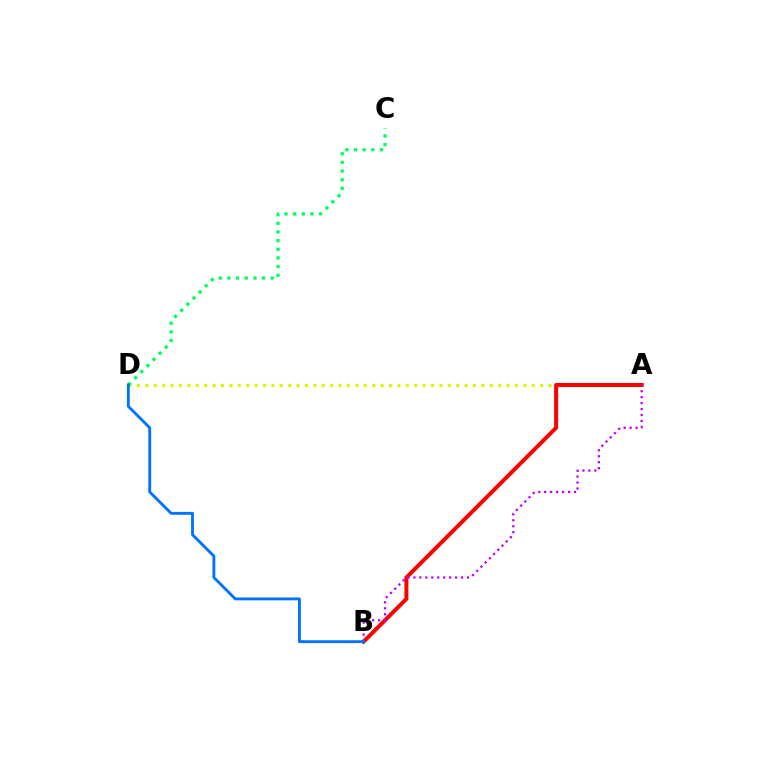{('A', 'D'): [{'color': '#d1ff00', 'line_style': 'dotted', 'thickness': 2.28}], ('A', 'B'): [{'color': '#ff0000', 'line_style': 'solid', 'thickness': 2.88}, {'color': '#b900ff', 'line_style': 'dotted', 'thickness': 1.62}], ('C', 'D'): [{'color': '#00ff5c', 'line_style': 'dotted', 'thickness': 2.35}], ('B', 'D'): [{'color': '#0074ff', 'line_style': 'solid', 'thickness': 2.06}]}